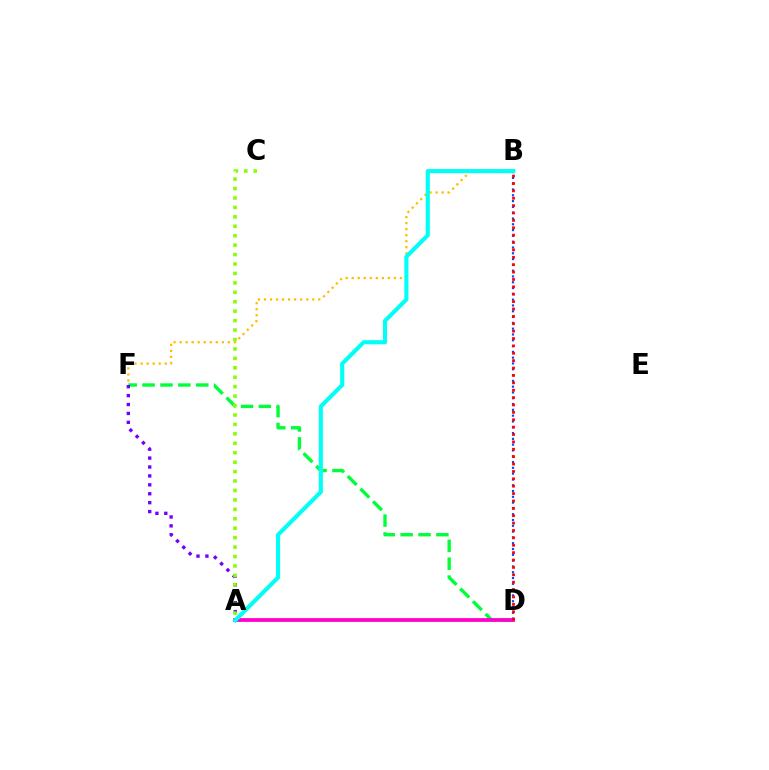{('B', 'F'): [{'color': '#ffbd00', 'line_style': 'dotted', 'thickness': 1.64}], ('B', 'D'): [{'color': '#004bff', 'line_style': 'dotted', 'thickness': 1.58}, {'color': '#ff0000', 'line_style': 'dotted', 'thickness': 2.01}], ('D', 'F'): [{'color': '#00ff39', 'line_style': 'dashed', 'thickness': 2.43}], ('A', 'F'): [{'color': '#7200ff', 'line_style': 'dotted', 'thickness': 2.42}], ('A', 'D'): [{'color': '#ff00cf', 'line_style': 'solid', 'thickness': 2.72}], ('A', 'B'): [{'color': '#00fff6', 'line_style': 'solid', 'thickness': 2.96}], ('A', 'C'): [{'color': '#84ff00', 'line_style': 'dotted', 'thickness': 2.56}]}